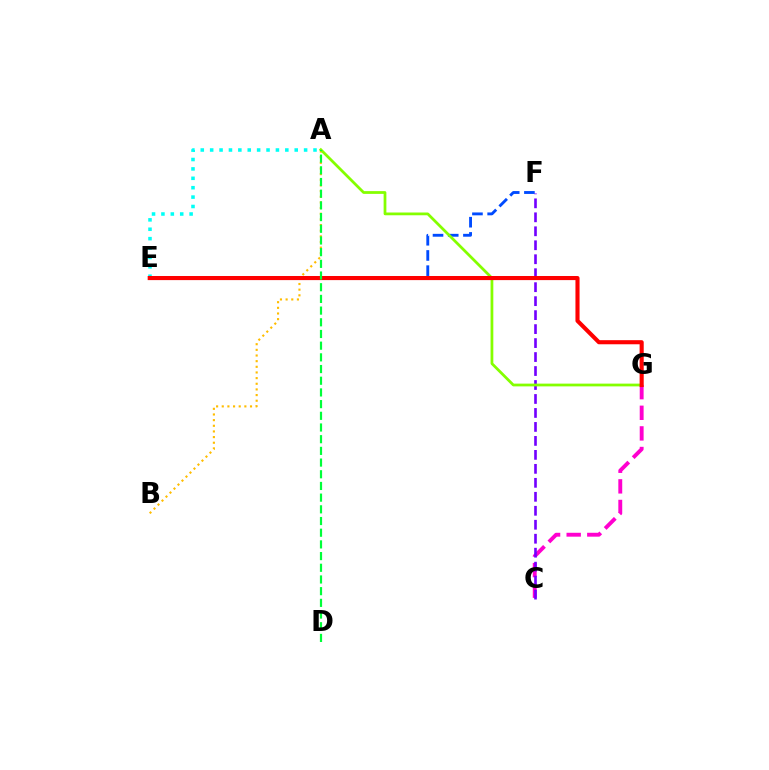{('A', 'B'): [{'color': '#ffbd00', 'line_style': 'dotted', 'thickness': 1.54}], ('C', 'G'): [{'color': '#ff00cf', 'line_style': 'dashed', 'thickness': 2.8}], ('E', 'F'): [{'color': '#004bff', 'line_style': 'dashed', 'thickness': 2.07}], ('A', 'E'): [{'color': '#00fff6', 'line_style': 'dotted', 'thickness': 2.55}], ('C', 'F'): [{'color': '#7200ff', 'line_style': 'dashed', 'thickness': 1.9}], ('A', 'G'): [{'color': '#84ff00', 'line_style': 'solid', 'thickness': 1.99}], ('E', 'G'): [{'color': '#ff0000', 'line_style': 'solid', 'thickness': 2.95}], ('A', 'D'): [{'color': '#00ff39', 'line_style': 'dashed', 'thickness': 1.59}]}